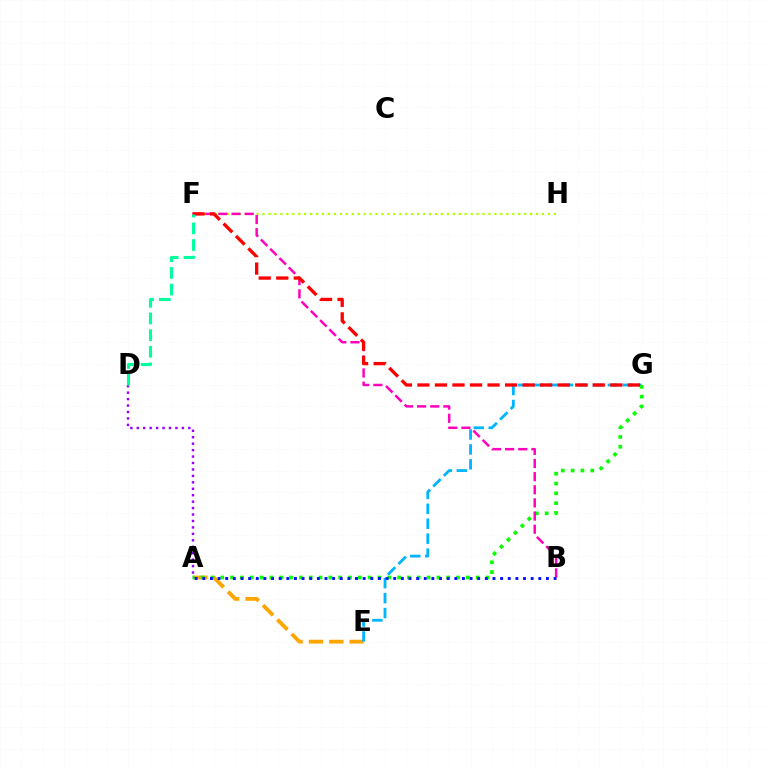{('A', 'E'): [{'color': '#ffa500', 'line_style': 'dashed', 'thickness': 2.76}], ('E', 'G'): [{'color': '#00b5ff', 'line_style': 'dashed', 'thickness': 2.03}], ('A', 'G'): [{'color': '#08ff00', 'line_style': 'dotted', 'thickness': 2.67}], ('A', 'D'): [{'color': '#9b00ff', 'line_style': 'dotted', 'thickness': 1.75}], ('F', 'H'): [{'color': '#b3ff00', 'line_style': 'dotted', 'thickness': 1.62}], ('B', 'F'): [{'color': '#ff00bd', 'line_style': 'dashed', 'thickness': 1.79}], ('F', 'G'): [{'color': '#ff0000', 'line_style': 'dashed', 'thickness': 2.38}], ('D', 'F'): [{'color': '#00ff9d', 'line_style': 'dashed', 'thickness': 2.26}], ('A', 'B'): [{'color': '#0010ff', 'line_style': 'dotted', 'thickness': 2.07}]}